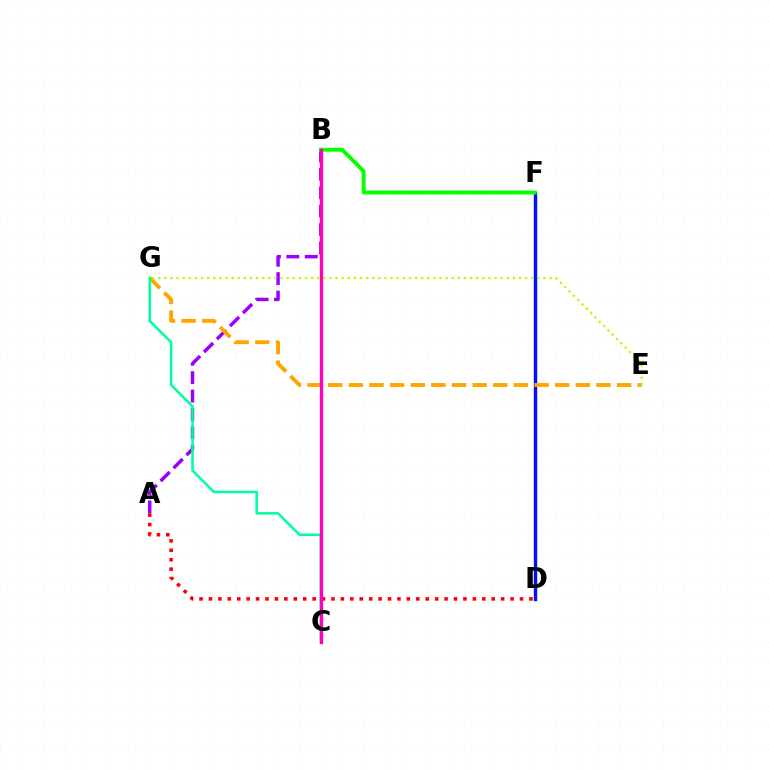{('B', 'C'): [{'color': '#00b5ff', 'line_style': 'dotted', 'thickness': 2.17}, {'color': '#ff00bd', 'line_style': 'solid', 'thickness': 2.38}], ('A', 'B'): [{'color': '#9b00ff', 'line_style': 'dashed', 'thickness': 2.5}], ('D', 'F'): [{'color': '#0010ff', 'line_style': 'solid', 'thickness': 2.45}], ('B', 'F'): [{'color': '#08ff00', 'line_style': 'solid', 'thickness': 2.81}], ('A', 'D'): [{'color': '#ff0000', 'line_style': 'dotted', 'thickness': 2.56}], ('E', 'G'): [{'color': '#ffa500', 'line_style': 'dashed', 'thickness': 2.8}, {'color': '#b3ff00', 'line_style': 'dotted', 'thickness': 1.66}], ('C', 'G'): [{'color': '#00ff9d', 'line_style': 'solid', 'thickness': 1.83}]}